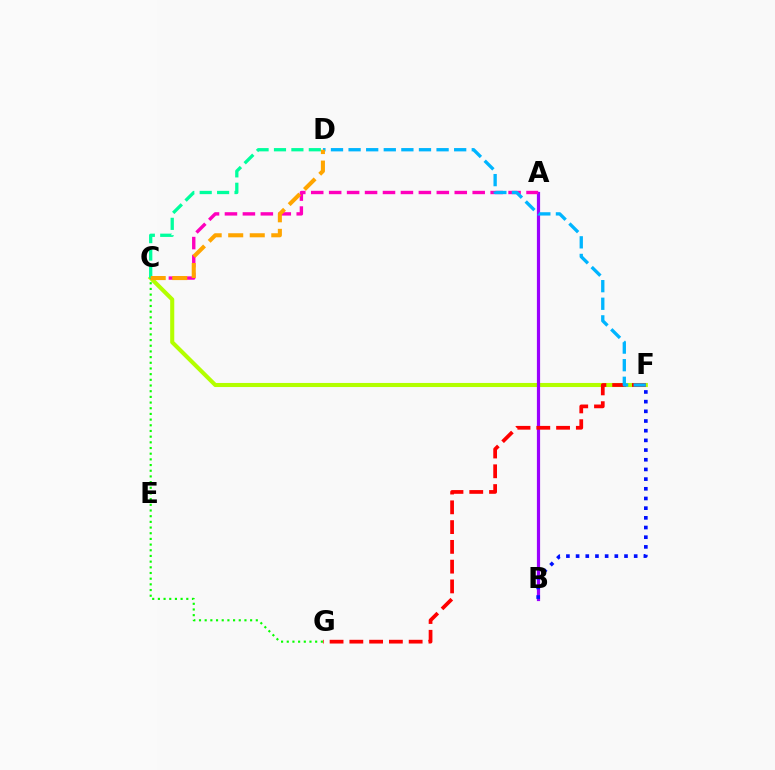{('C', 'F'): [{'color': '#b3ff00', 'line_style': 'solid', 'thickness': 2.94}], ('A', 'B'): [{'color': '#9b00ff', 'line_style': 'solid', 'thickness': 2.3}], ('A', 'C'): [{'color': '#ff00bd', 'line_style': 'dashed', 'thickness': 2.44}], ('F', 'G'): [{'color': '#ff0000', 'line_style': 'dashed', 'thickness': 2.69}], ('D', 'F'): [{'color': '#00b5ff', 'line_style': 'dashed', 'thickness': 2.39}], ('C', 'G'): [{'color': '#08ff00', 'line_style': 'dotted', 'thickness': 1.54}], ('C', 'D'): [{'color': '#00ff9d', 'line_style': 'dashed', 'thickness': 2.37}, {'color': '#ffa500', 'line_style': 'dashed', 'thickness': 2.93}], ('B', 'F'): [{'color': '#0010ff', 'line_style': 'dotted', 'thickness': 2.63}]}